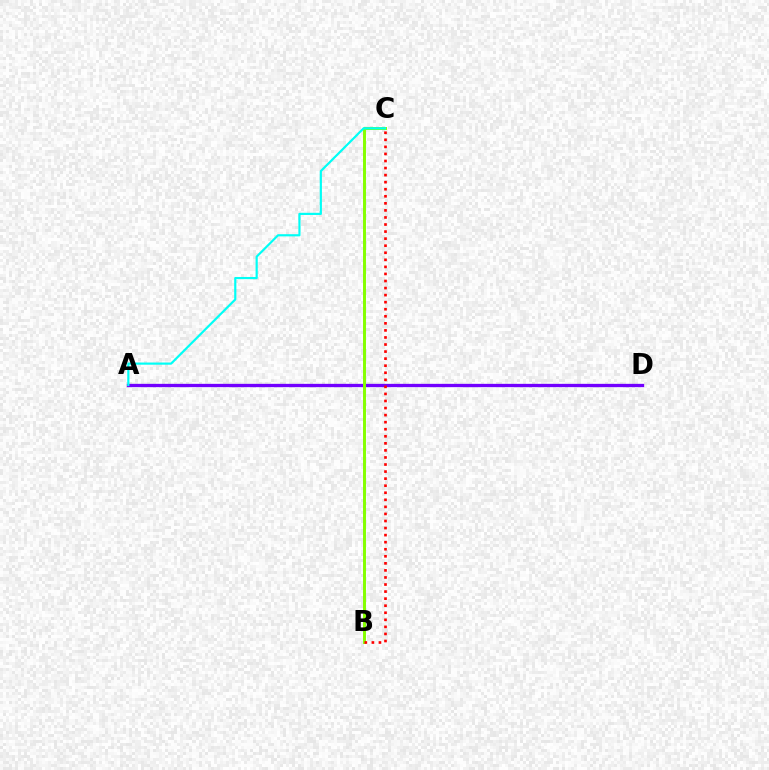{('A', 'D'): [{'color': '#7200ff', 'line_style': 'solid', 'thickness': 2.38}], ('B', 'C'): [{'color': '#84ff00', 'line_style': 'solid', 'thickness': 2.12}, {'color': '#ff0000', 'line_style': 'dotted', 'thickness': 1.92}], ('A', 'C'): [{'color': '#00fff6', 'line_style': 'solid', 'thickness': 1.57}]}